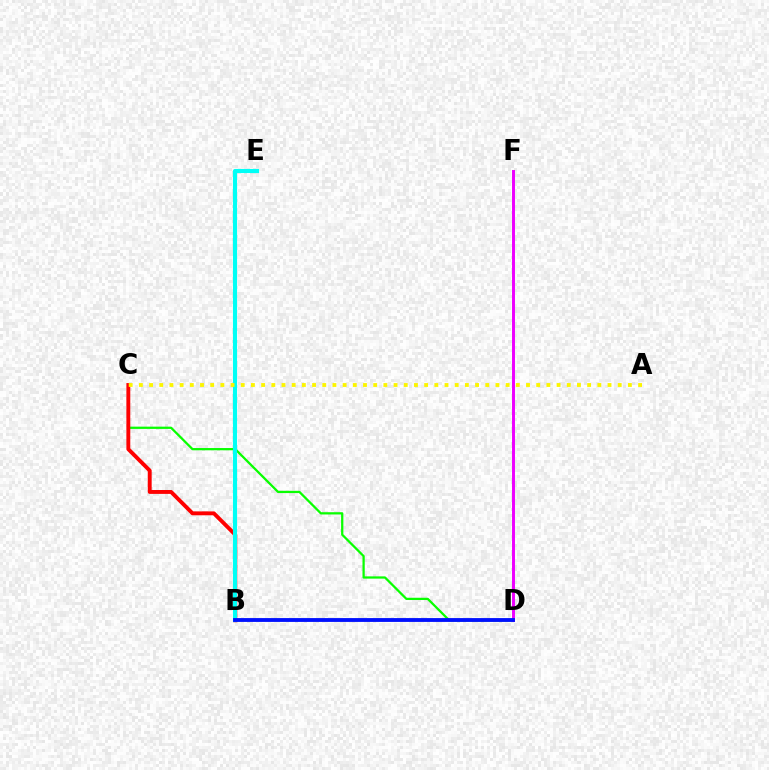{('C', 'D'): [{'color': '#08ff00', 'line_style': 'solid', 'thickness': 1.62}], ('B', 'C'): [{'color': '#ff0000', 'line_style': 'solid', 'thickness': 2.8}], ('B', 'E'): [{'color': '#00fff6', 'line_style': 'solid', 'thickness': 2.98}], ('D', 'F'): [{'color': '#ee00ff', 'line_style': 'solid', 'thickness': 2.13}], ('B', 'D'): [{'color': '#0010ff', 'line_style': 'solid', 'thickness': 2.76}], ('A', 'C'): [{'color': '#fcf500', 'line_style': 'dotted', 'thickness': 2.77}]}